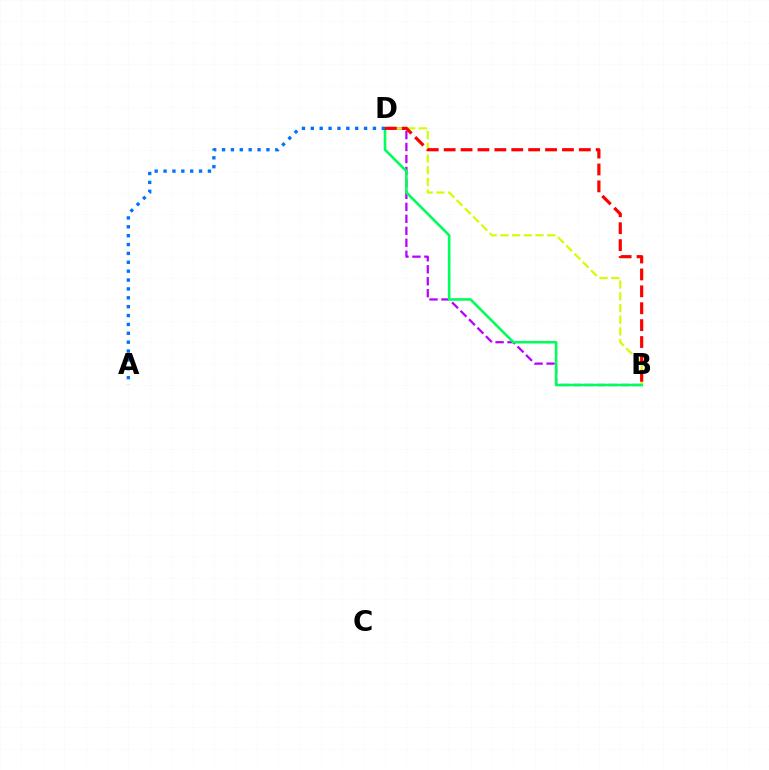{('B', 'D'): [{'color': '#b900ff', 'line_style': 'dashed', 'thickness': 1.63}, {'color': '#d1ff00', 'line_style': 'dashed', 'thickness': 1.59}, {'color': '#00ff5c', 'line_style': 'solid', 'thickness': 1.88}, {'color': '#ff0000', 'line_style': 'dashed', 'thickness': 2.3}], ('A', 'D'): [{'color': '#0074ff', 'line_style': 'dotted', 'thickness': 2.41}]}